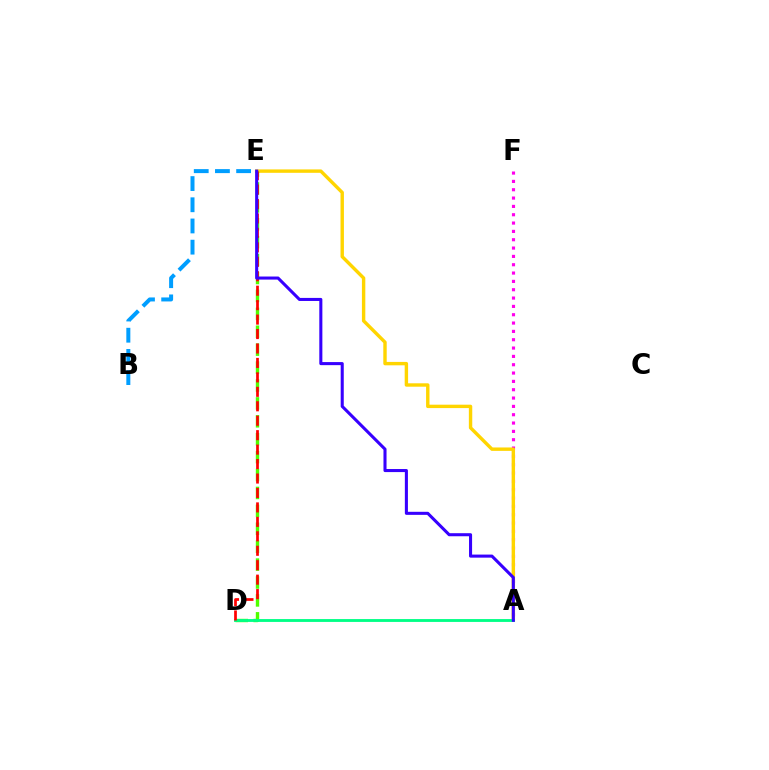{('A', 'F'): [{'color': '#ff00ed', 'line_style': 'dotted', 'thickness': 2.26}], ('A', 'E'): [{'color': '#ffd500', 'line_style': 'solid', 'thickness': 2.45}, {'color': '#3700ff', 'line_style': 'solid', 'thickness': 2.21}], ('D', 'E'): [{'color': '#4fff00', 'line_style': 'dashed', 'thickness': 2.43}, {'color': '#ff0000', 'line_style': 'dashed', 'thickness': 1.96}], ('A', 'D'): [{'color': '#00ff86', 'line_style': 'solid', 'thickness': 2.05}], ('B', 'E'): [{'color': '#009eff', 'line_style': 'dashed', 'thickness': 2.88}]}